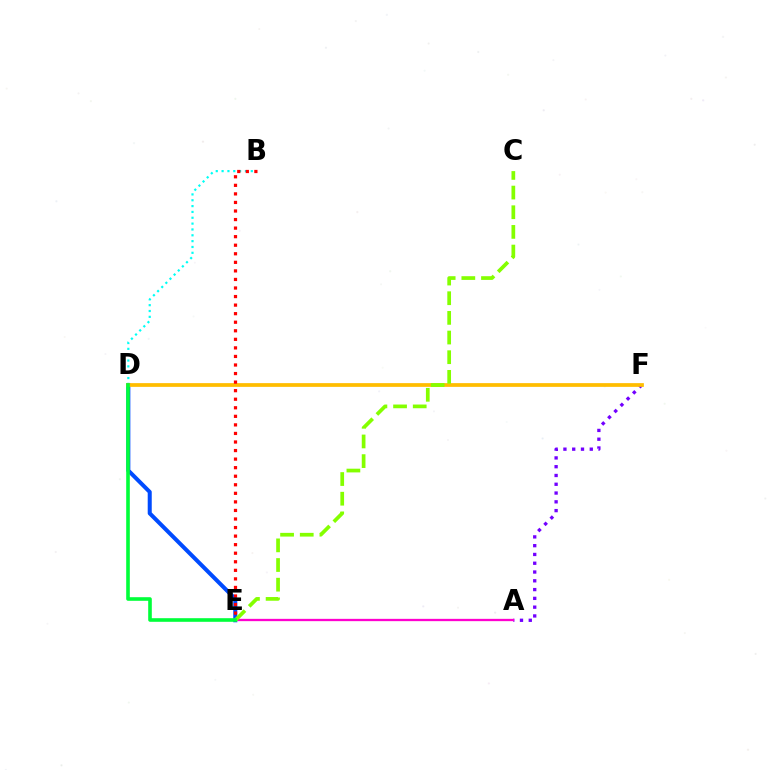{('A', 'F'): [{'color': '#7200ff', 'line_style': 'dotted', 'thickness': 2.39}], ('B', 'D'): [{'color': '#00fff6', 'line_style': 'dotted', 'thickness': 1.59}], ('A', 'E'): [{'color': '#ff00cf', 'line_style': 'solid', 'thickness': 1.66}], ('D', 'E'): [{'color': '#004bff', 'line_style': 'solid', 'thickness': 2.9}, {'color': '#00ff39', 'line_style': 'solid', 'thickness': 2.6}], ('D', 'F'): [{'color': '#ffbd00', 'line_style': 'solid', 'thickness': 2.69}], ('B', 'E'): [{'color': '#ff0000', 'line_style': 'dotted', 'thickness': 2.32}], ('C', 'E'): [{'color': '#84ff00', 'line_style': 'dashed', 'thickness': 2.67}]}